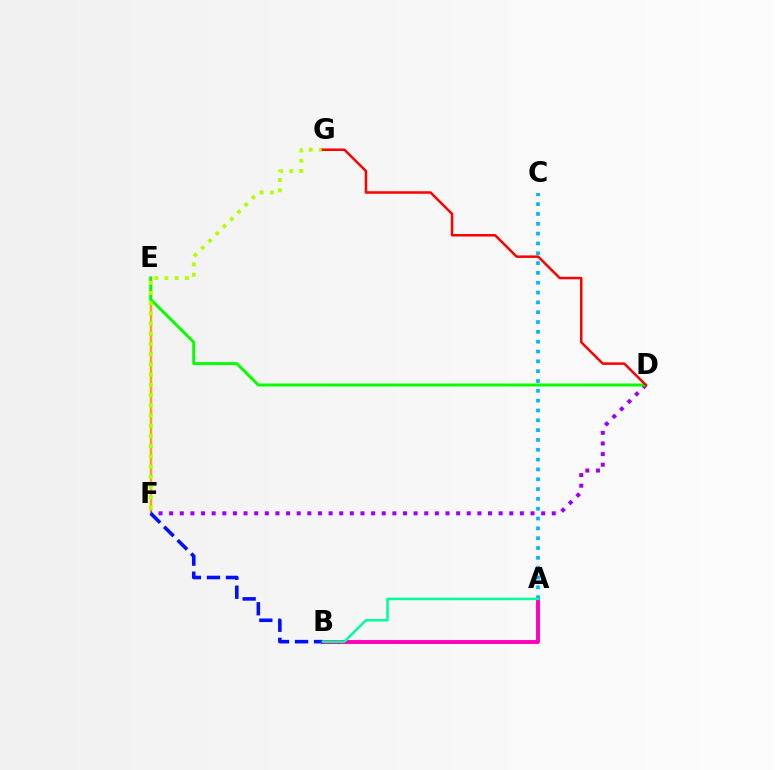{('A', 'B'): [{'color': '#ff00bd', 'line_style': 'solid', 'thickness': 2.82}, {'color': '#00ff9d', 'line_style': 'solid', 'thickness': 1.83}], ('E', 'F'): [{'color': '#ffa500', 'line_style': 'solid', 'thickness': 1.76}], ('D', 'F'): [{'color': '#9b00ff', 'line_style': 'dotted', 'thickness': 2.89}], ('D', 'E'): [{'color': '#08ff00', 'line_style': 'solid', 'thickness': 2.15}], ('B', 'F'): [{'color': '#0010ff', 'line_style': 'dashed', 'thickness': 2.59}], ('A', 'C'): [{'color': '#00b5ff', 'line_style': 'dotted', 'thickness': 2.67}], ('F', 'G'): [{'color': '#b3ff00', 'line_style': 'dotted', 'thickness': 2.78}], ('D', 'G'): [{'color': '#ff0000', 'line_style': 'solid', 'thickness': 1.81}]}